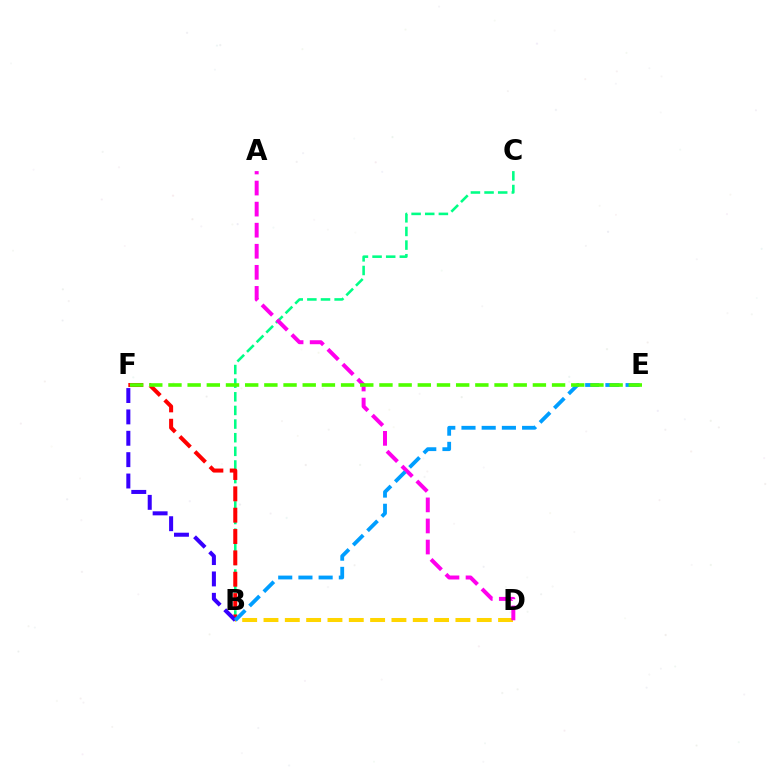{('B', 'D'): [{'color': '#ffd500', 'line_style': 'dashed', 'thickness': 2.9}], ('B', 'C'): [{'color': '#00ff86', 'line_style': 'dashed', 'thickness': 1.85}], ('B', 'F'): [{'color': '#ff0000', 'line_style': 'dashed', 'thickness': 2.9}, {'color': '#3700ff', 'line_style': 'dashed', 'thickness': 2.9}], ('A', 'D'): [{'color': '#ff00ed', 'line_style': 'dashed', 'thickness': 2.86}], ('B', 'E'): [{'color': '#009eff', 'line_style': 'dashed', 'thickness': 2.74}], ('E', 'F'): [{'color': '#4fff00', 'line_style': 'dashed', 'thickness': 2.61}]}